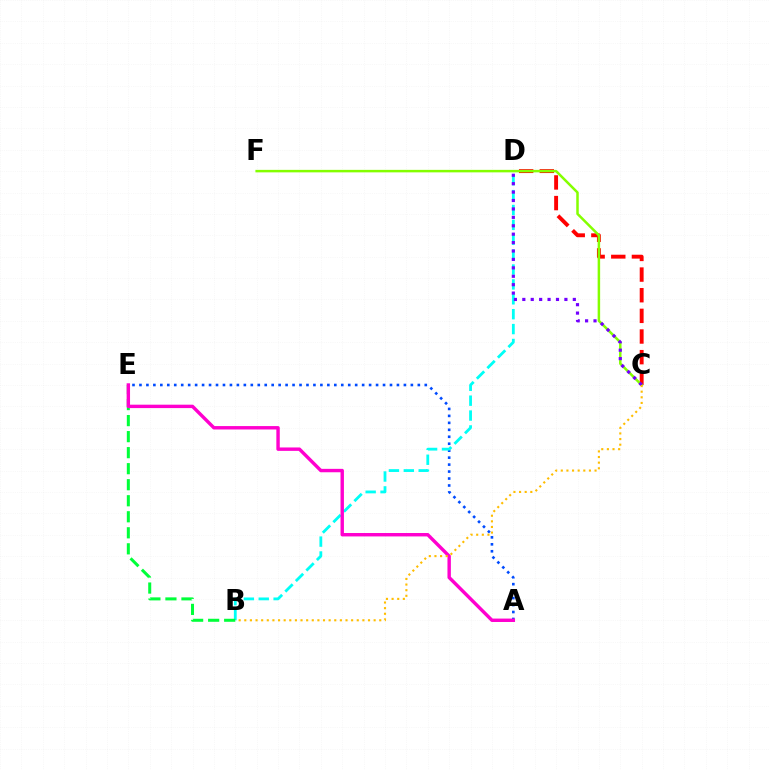{('A', 'E'): [{'color': '#004bff', 'line_style': 'dotted', 'thickness': 1.89}, {'color': '#ff00cf', 'line_style': 'solid', 'thickness': 2.46}], ('C', 'D'): [{'color': '#ff0000', 'line_style': 'dashed', 'thickness': 2.8}, {'color': '#7200ff', 'line_style': 'dotted', 'thickness': 2.29}], ('B', 'D'): [{'color': '#00fff6', 'line_style': 'dashed', 'thickness': 2.02}], ('C', 'F'): [{'color': '#84ff00', 'line_style': 'solid', 'thickness': 1.8}], ('B', 'E'): [{'color': '#00ff39', 'line_style': 'dashed', 'thickness': 2.18}], ('B', 'C'): [{'color': '#ffbd00', 'line_style': 'dotted', 'thickness': 1.53}]}